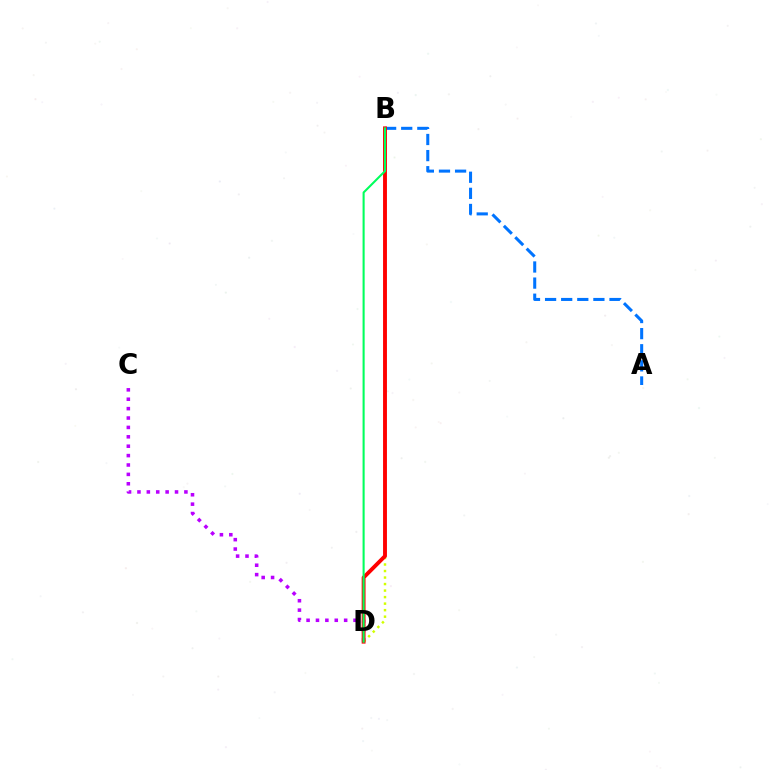{('C', 'D'): [{'color': '#b900ff', 'line_style': 'dotted', 'thickness': 2.55}], ('A', 'B'): [{'color': '#0074ff', 'line_style': 'dashed', 'thickness': 2.19}], ('B', 'D'): [{'color': '#d1ff00', 'line_style': 'dotted', 'thickness': 1.77}, {'color': '#ff0000', 'line_style': 'solid', 'thickness': 2.8}, {'color': '#00ff5c', 'line_style': 'solid', 'thickness': 1.5}]}